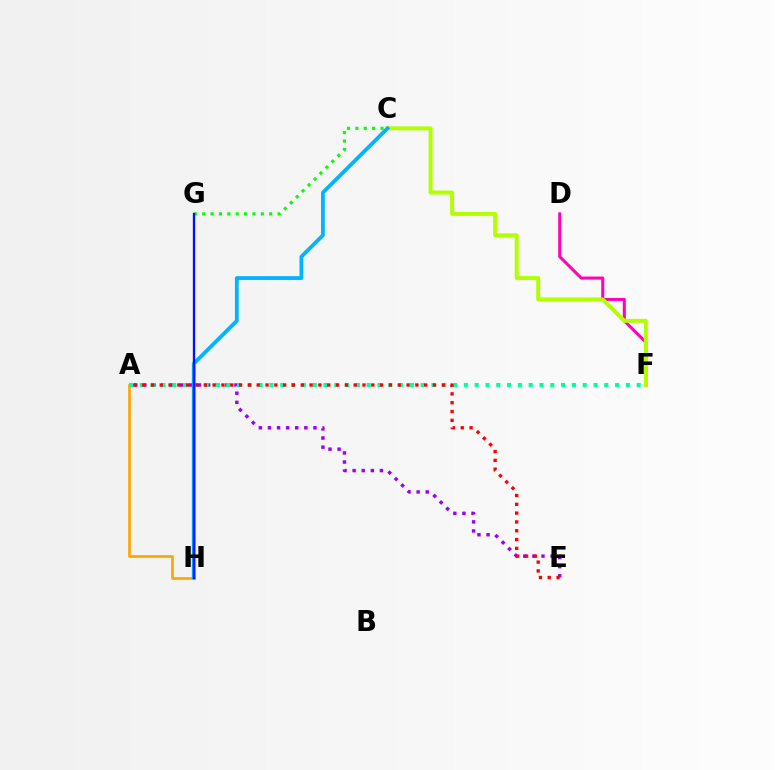{('A', 'H'): [{'color': '#ffa500', 'line_style': 'solid', 'thickness': 1.93}], ('D', 'F'): [{'color': '#ff00bd', 'line_style': 'solid', 'thickness': 2.19}], ('C', 'F'): [{'color': '#b3ff00', 'line_style': 'solid', 'thickness': 2.86}], ('A', 'E'): [{'color': '#9b00ff', 'line_style': 'dotted', 'thickness': 2.47}, {'color': '#ff0000', 'line_style': 'dotted', 'thickness': 2.4}], ('A', 'F'): [{'color': '#00ff9d', 'line_style': 'dotted', 'thickness': 2.93}], ('C', 'G'): [{'color': '#08ff00', 'line_style': 'dotted', 'thickness': 2.28}], ('C', 'H'): [{'color': '#00b5ff', 'line_style': 'solid', 'thickness': 2.74}], ('G', 'H'): [{'color': '#0010ff', 'line_style': 'solid', 'thickness': 1.67}]}